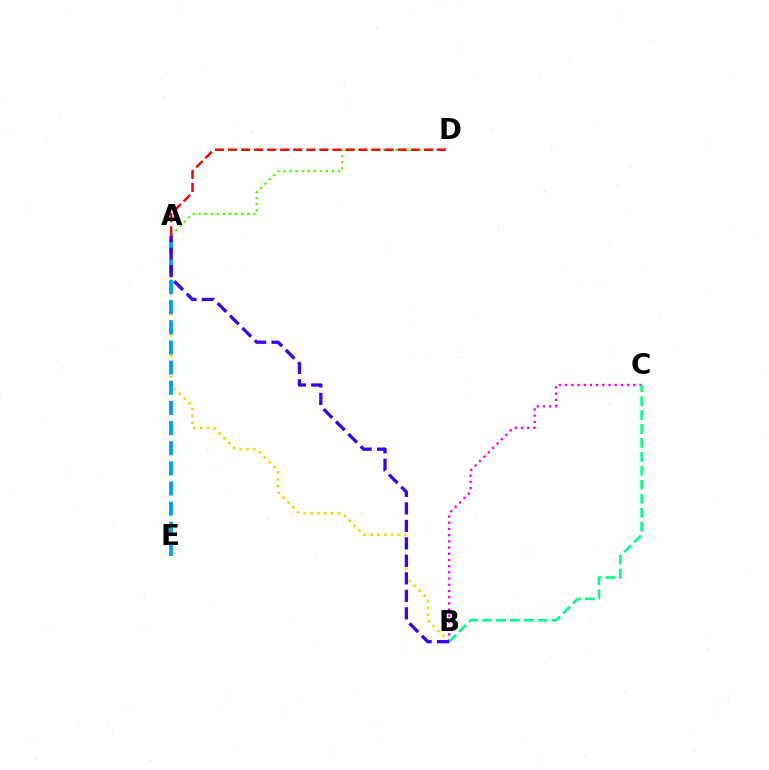{('A', 'B'): [{'color': '#ffd500', 'line_style': 'dotted', 'thickness': 1.87}, {'color': '#3700ff', 'line_style': 'dashed', 'thickness': 2.38}], ('B', 'C'): [{'color': '#ff00ed', 'line_style': 'dotted', 'thickness': 1.68}, {'color': '#00ff86', 'line_style': 'dashed', 'thickness': 1.9}], ('A', 'D'): [{'color': '#4fff00', 'line_style': 'dotted', 'thickness': 1.64}, {'color': '#ff0000', 'line_style': 'dashed', 'thickness': 1.77}], ('A', 'E'): [{'color': '#009eff', 'line_style': 'dashed', 'thickness': 2.74}]}